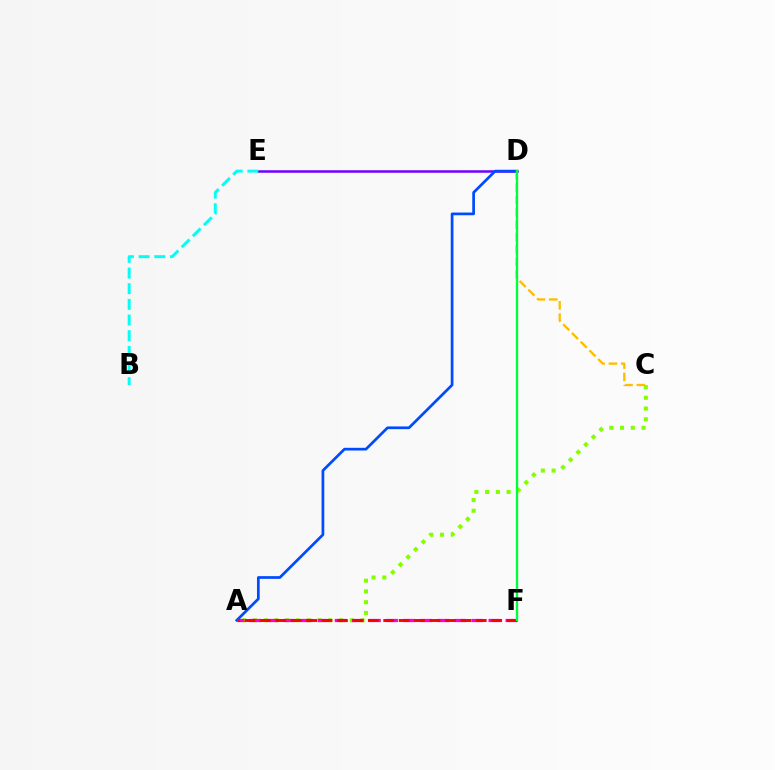{('D', 'E'): [{'color': '#7200ff', 'line_style': 'solid', 'thickness': 1.81}], ('C', 'D'): [{'color': '#ffbd00', 'line_style': 'dashed', 'thickness': 1.68}], ('A', 'D'): [{'color': '#004bff', 'line_style': 'solid', 'thickness': 1.96}], ('A', 'C'): [{'color': '#84ff00', 'line_style': 'dotted', 'thickness': 2.92}], ('A', 'F'): [{'color': '#ff00cf', 'line_style': 'dashed', 'thickness': 2.32}, {'color': '#ff0000', 'line_style': 'dashed', 'thickness': 2.1}], ('D', 'F'): [{'color': '#00ff39', 'line_style': 'solid', 'thickness': 1.67}], ('B', 'E'): [{'color': '#00fff6', 'line_style': 'dashed', 'thickness': 2.13}]}